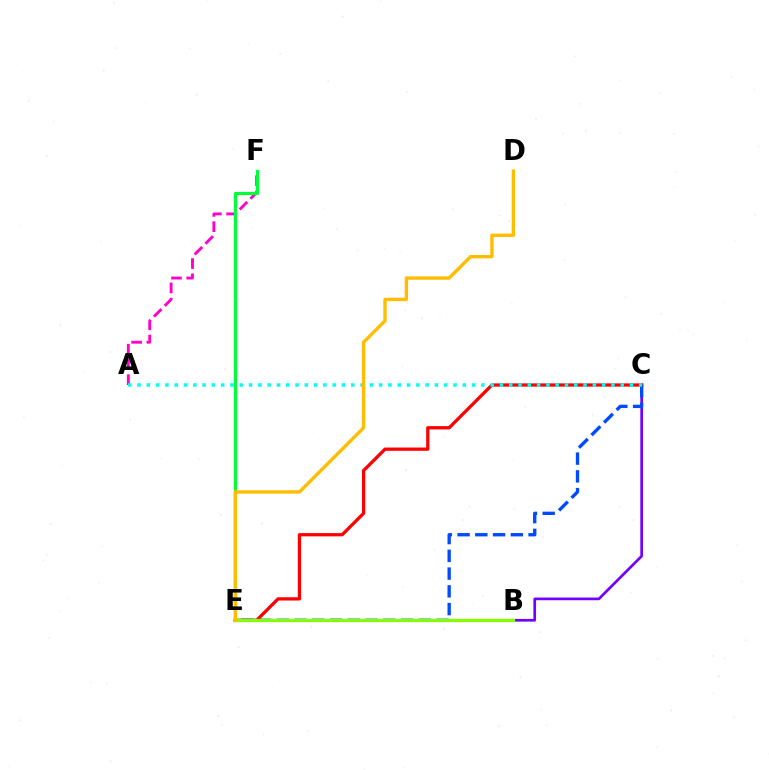{('A', 'F'): [{'color': '#ff00cf', 'line_style': 'dashed', 'thickness': 2.07}], ('B', 'C'): [{'color': '#7200ff', 'line_style': 'solid', 'thickness': 1.93}], ('C', 'E'): [{'color': '#ff0000', 'line_style': 'solid', 'thickness': 2.36}, {'color': '#004bff', 'line_style': 'dashed', 'thickness': 2.41}], ('E', 'F'): [{'color': '#00ff39', 'line_style': 'solid', 'thickness': 2.28}], ('A', 'C'): [{'color': '#00fff6', 'line_style': 'dotted', 'thickness': 2.52}], ('B', 'E'): [{'color': '#84ff00', 'line_style': 'solid', 'thickness': 2.34}], ('D', 'E'): [{'color': '#ffbd00', 'line_style': 'solid', 'thickness': 2.43}]}